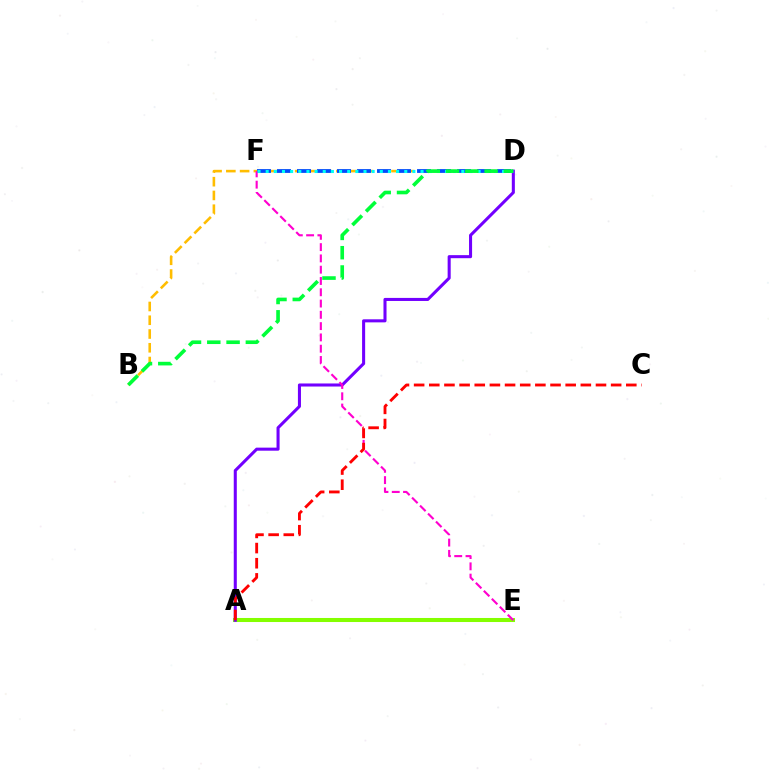{('A', 'E'): [{'color': '#84ff00', 'line_style': 'solid', 'thickness': 2.91}], ('A', 'D'): [{'color': '#7200ff', 'line_style': 'solid', 'thickness': 2.2}], ('B', 'D'): [{'color': '#ffbd00', 'line_style': 'dashed', 'thickness': 1.87}, {'color': '#00ff39', 'line_style': 'dashed', 'thickness': 2.62}], ('D', 'F'): [{'color': '#004bff', 'line_style': 'dashed', 'thickness': 2.72}, {'color': '#00fff6', 'line_style': 'dotted', 'thickness': 2.21}], ('E', 'F'): [{'color': '#ff00cf', 'line_style': 'dashed', 'thickness': 1.53}], ('A', 'C'): [{'color': '#ff0000', 'line_style': 'dashed', 'thickness': 2.06}]}